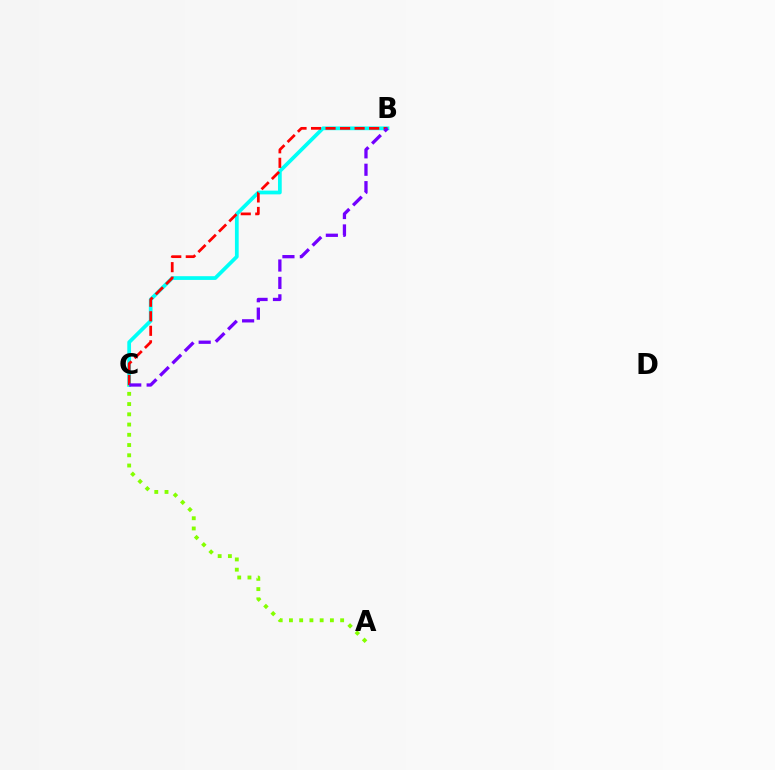{('B', 'C'): [{'color': '#00fff6', 'line_style': 'solid', 'thickness': 2.69}, {'color': '#ff0000', 'line_style': 'dashed', 'thickness': 1.97}, {'color': '#7200ff', 'line_style': 'dashed', 'thickness': 2.37}], ('A', 'C'): [{'color': '#84ff00', 'line_style': 'dotted', 'thickness': 2.78}]}